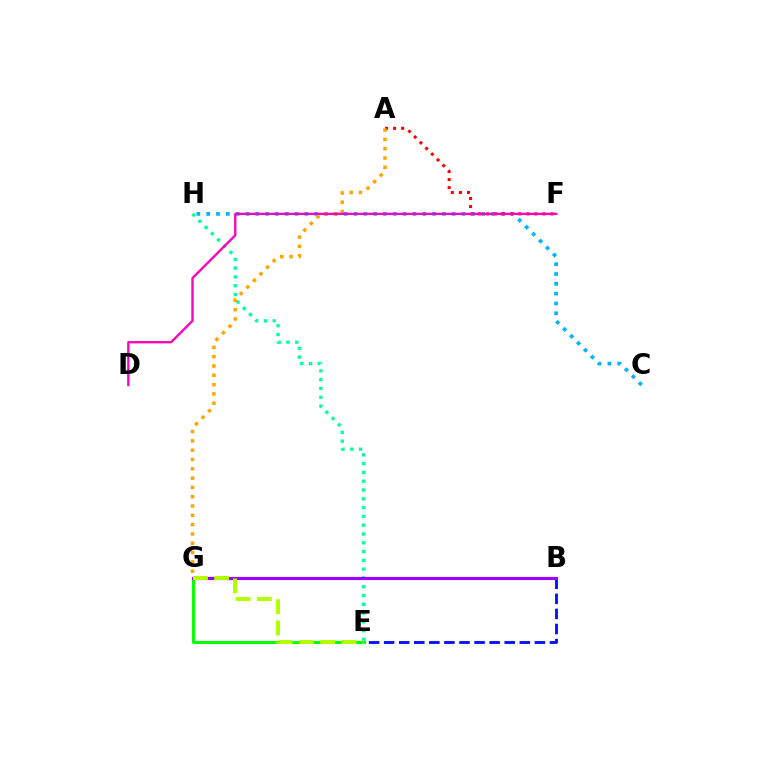{('C', 'H'): [{'color': '#00b5ff', 'line_style': 'dotted', 'thickness': 2.67}], ('E', 'G'): [{'color': '#08ff00', 'line_style': 'solid', 'thickness': 2.18}, {'color': '#b3ff00', 'line_style': 'dashed', 'thickness': 2.89}], ('E', 'H'): [{'color': '#00ff9d', 'line_style': 'dotted', 'thickness': 2.39}], ('A', 'F'): [{'color': '#ff0000', 'line_style': 'dotted', 'thickness': 2.19}], ('B', 'E'): [{'color': '#0010ff', 'line_style': 'dashed', 'thickness': 2.05}], ('B', 'G'): [{'color': '#9b00ff', 'line_style': 'solid', 'thickness': 2.29}], ('A', 'G'): [{'color': '#ffa500', 'line_style': 'dotted', 'thickness': 2.53}], ('D', 'F'): [{'color': '#ff00bd', 'line_style': 'solid', 'thickness': 1.68}]}